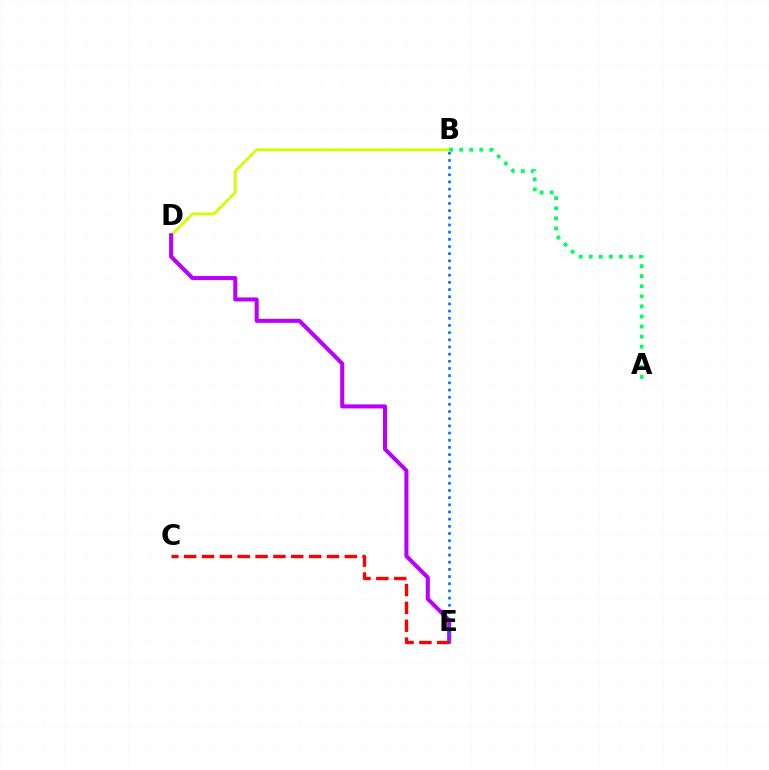{('B', 'D'): [{'color': '#d1ff00', 'line_style': 'solid', 'thickness': 2.01}], ('D', 'E'): [{'color': '#b900ff', 'line_style': 'solid', 'thickness': 2.91}], ('B', 'E'): [{'color': '#0074ff', 'line_style': 'dotted', 'thickness': 1.95}], ('C', 'E'): [{'color': '#ff0000', 'line_style': 'dashed', 'thickness': 2.42}], ('A', 'B'): [{'color': '#00ff5c', 'line_style': 'dotted', 'thickness': 2.74}]}